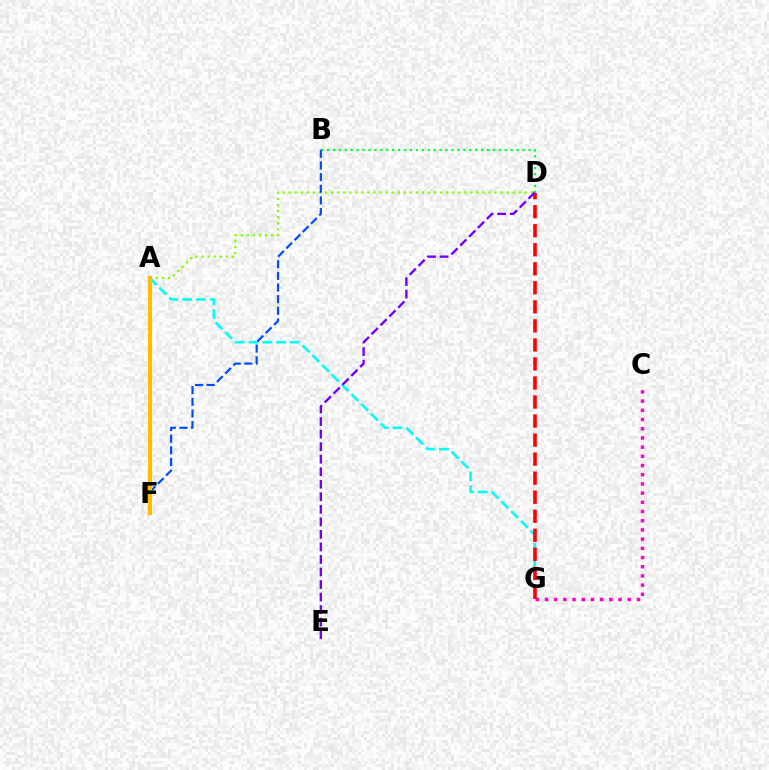{('A', 'G'): [{'color': '#00fff6', 'line_style': 'dashed', 'thickness': 1.88}], ('B', 'D'): [{'color': '#00ff39', 'line_style': 'dotted', 'thickness': 1.61}], ('A', 'D'): [{'color': '#84ff00', 'line_style': 'dotted', 'thickness': 1.64}], ('C', 'G'): [{'color': '#ff00cf', 'line_style': 'dotted', 'thickness': 2.5}], ('B', 'F'): [{'color': '#004bff', 'line_style': 'dashed', 'thickness': 1.58}], ('D', 'G'): [{'color': '#ff0000', 'line_style': 'dashed', 'thickness': 2.59}], ('A', 'F'): [{'color': '#ffbd00', 'line_style': 'solid', 'thickness': 2.94}], ('D', 'E'): [{'color': '#7200ff', 'line_style': 'dashed', 'thickness': 1.7}]}